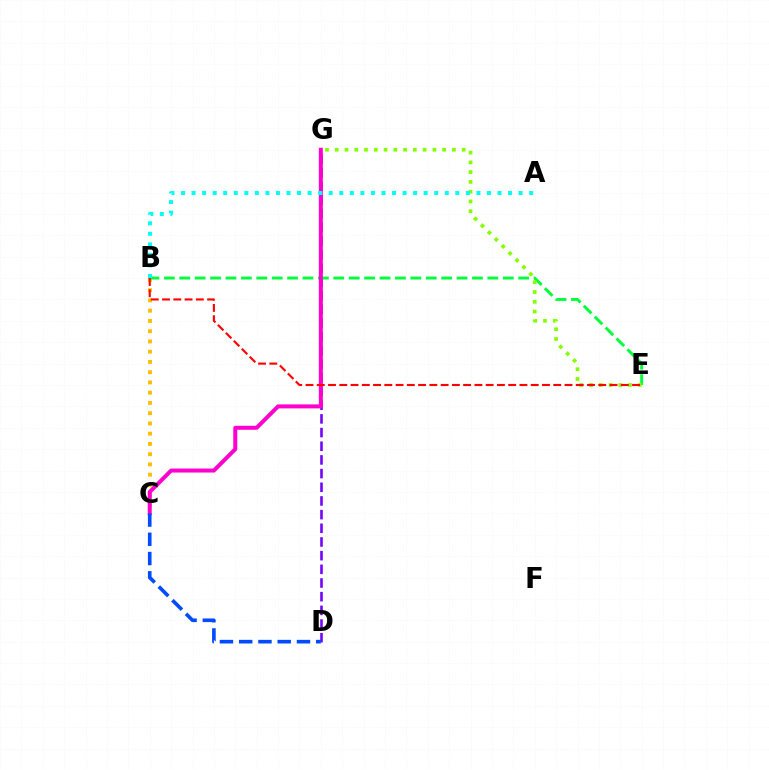{('D', 'G'): [{'color': '#7200ff', 'line_style': 'dashed', 'thickness': 1.86}], ('B', 'C'): [{'color': '#ffbd00', 'line_style': 'dotted', 'thickness': 2.78}], ('B', 'E'): [{'color': '#00ff39', 'line_style': 'dashed', 'thickness': 2.09}, {'color': '#ff0000', 'line_style': 'dashed', 'thickness': 1.53}], ('C', 'G'): [{'color': '#ff00cf', 'line_style': 'solid', 'thickness': 2.88}], ('C', 'D'): [{'color': '#004bff', 'line_style': 'dashed', 'thickness': 2.62}], ('E', 'G'): [{'color': '#84ff00', 'line_style': 'dotted', 'thickness': 2.65}], ('A', 'B'): [{'color': '#00fff6', 'line_style': 'dotted', 'thickness': 2.87}]}